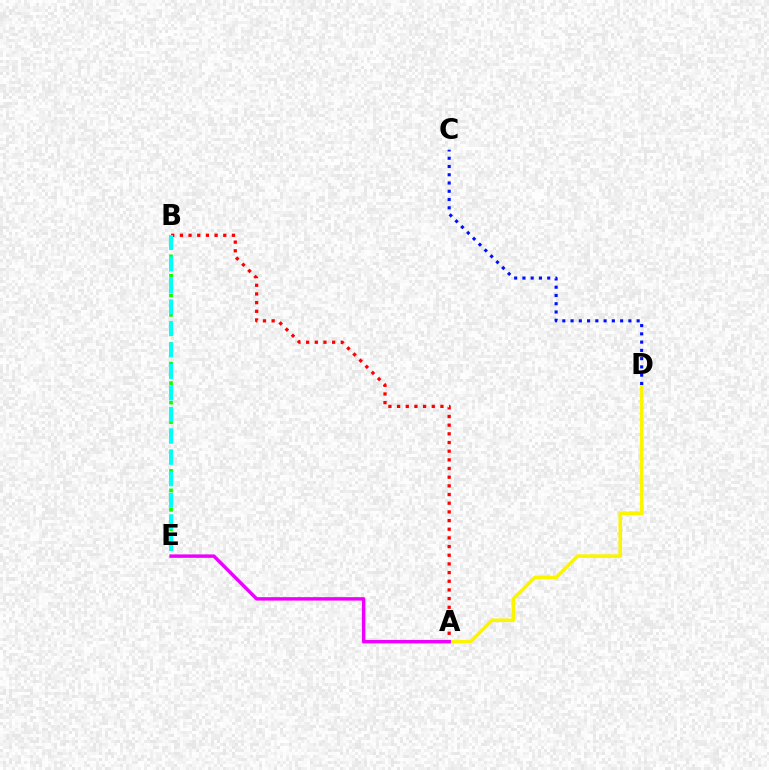{('A', 'D'): [{'color': '#fcf500', 'line_style': 'solid', 'thickness': 2.59}], ('A', 'B'): [{'color': '#ff0000', 'line_style': 'dotted', 'thickness': 2.36}], ('B', 'E'): [{'color': '#08ff00', 'line_style': 'dotted', 'thickness': 2.65}, {'color': '#00fff6', 'line_style': 'dashed', 'thickness': 2.92}], ('A', 'E'): [{'color': '#ee00ff', 'line_style': 'solid', 'thickness': 2.48}], ('C', 'D'): [{'color': '#0010ff', 'line_style': 'dotted', 'thickness': 2.25}]}